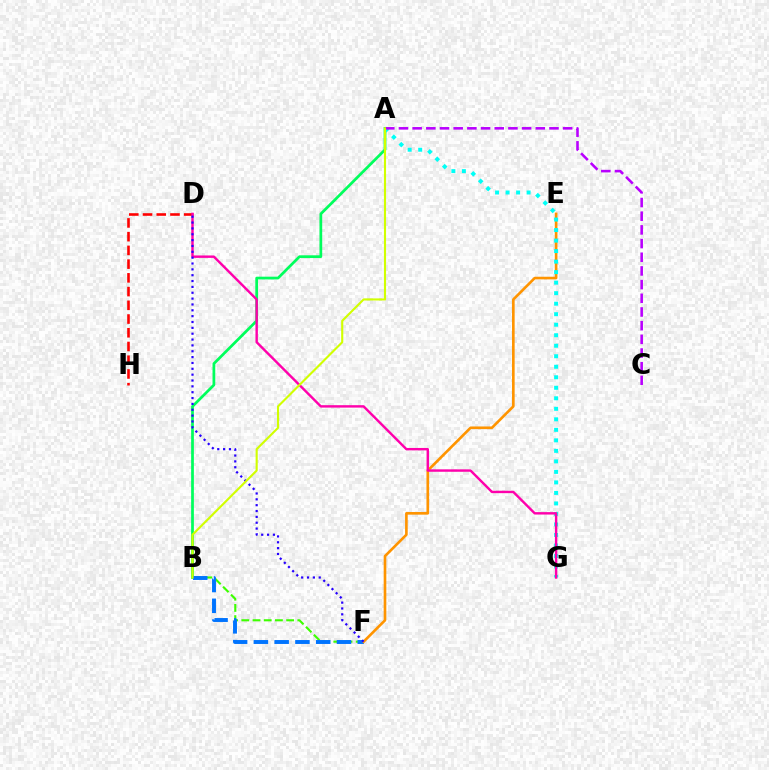{('B', 'F'): [{'color': '#3dff00', 'line_style': 'dashed', 'thickness': 1.52}, {'color': '#0074ff', 'line_style': 'dashed', 'thickness': 2.82}], ('A', 'B'): [{'color': '#00ff5c', 'line_style': 'solid', 'thickness': 1.97}, {'color': '#d1ff00', 'line_style': 'solid', 'thickness': 1.52}], ('E', 'F'): [{'color': '#ff9400', 'line_style': 'solid', 'thickness': 1.9}], ('A', 'G'): [{'color': '#00fff6', 'line_style': 'dotted', 'thickness': 2.86}], ('A', 'C'): [{'color': '#b900ff', 'line_style': 'dashed', 'thickness': 1.86}], ('D', 'H'): [{'color': '#ff0000', 'line_style': 'dashed', 'thickness': 1.87}], ('D', 'G'): [{'color': '#ff00ac', 'line_style': 'solid', 'thickness': 1.74}], ('D', 'F'): [{'color': '#2500ff', 'line_style': 'dotted', 'thickness': 1.59}]}